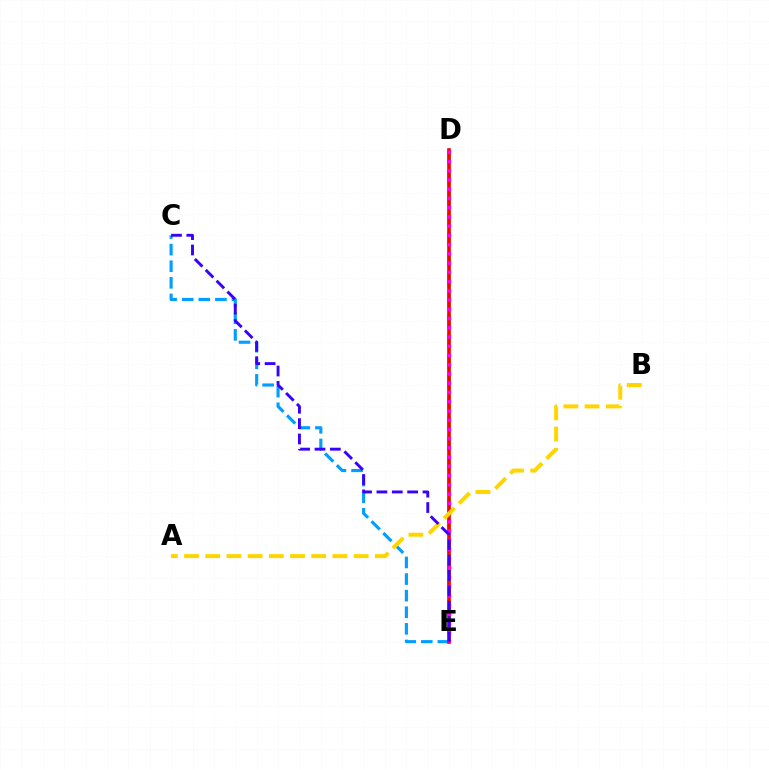{('D', 'E'): [{'color': '#4fff00', 'line_style': 'dashed', 'thickness': 2.78}, {'color': '#00ff86', 'line_style': 'solid', 'thickness': 1.76}, {'color': '#ff0000', 'line_style': 'solid', 'thickness': 2.58}, {'color': '#ff00ed', 'line_style': 'dotted', 'thickness': 2.51}], ('C', 'E'): [{'color': '#009eff', 'line_style': 'dashed', 'thickness': 2.26}, {'color': '#3700ff', 'line_style': 'dashed', 'thickness': 2.09}], ('A', 'B'): [{'color': '#ffd500', 'line_style': 'dashed', 'thickness': 2.88}]}